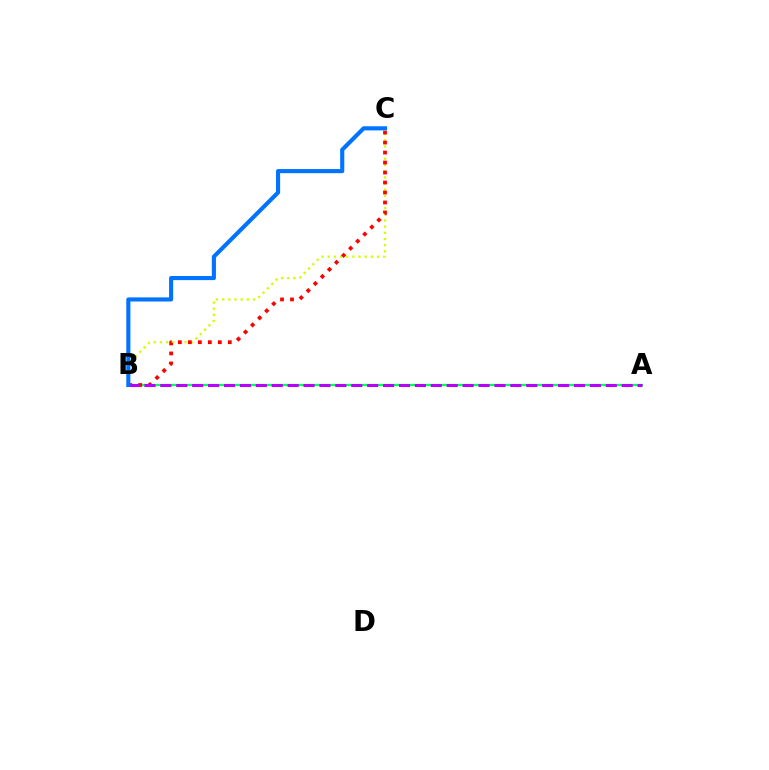{('A', 'B'): [{'color': '#00ff5c', 'line_style': 'solid', 'thickness': 1.65}, {'color': '#b900ff', 'line_style': 'dashed', 'thickness': 2.16}], ('B', 'C'): [{'color': '#d1ff00', 'line_style': 'dotted', 'thickness': 1.68}, {'color': '#ff0000', 'line_style': 'dotted', 'thickness': 2.71}, {'color': '#0074ff', 'line_style': 'solid', 'thickness': 2.96}]}